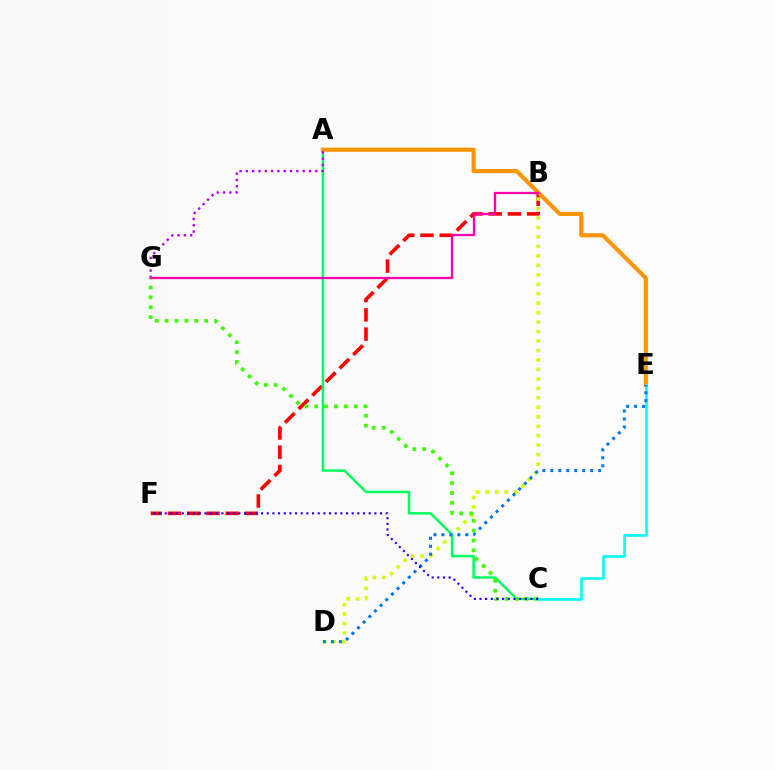{('B', 'F'): [{'color': '#ff0000', 'line_style': 'dashed', 'thickness': 2.61}], ('B', 'D'): [{'color': '#d1ff00', 'line_style': 'dotted', 'thickness': 2.57}], ('A', 'C'): [{'color': '#00ff5c', 'line_style': 'solid', 'thickness': 1.78}], ('A', 'E'): [{'color': '#ff9400', 'line_style': 'solid', 'thickness': 2.95}], ('A', 'G'): [{'color': '#b900ff', 'line_style': 'dotted', 'thickness': 1.72}], ('C', 'E'): [{'color': '#00fff6', 'line_style': 'solid', 'thickness': 1.88}], ('D', 'E'): [{'color': '#0074ff', 'line_style': 'dotted', 'thickness': 2.16}], ('C', 'G'): [{'color': '#3dff00', 'line_style': 'dotted', 'thickness': 2.68}], ('B', 'G'): [{'color': '#ff00ac', 'line_style': 'solid', 'thickness': 1.64}], ('C', 'F'): [{'color': '#2500ff', 'line_style': 'dotted', 'thickness': 1.54}]}